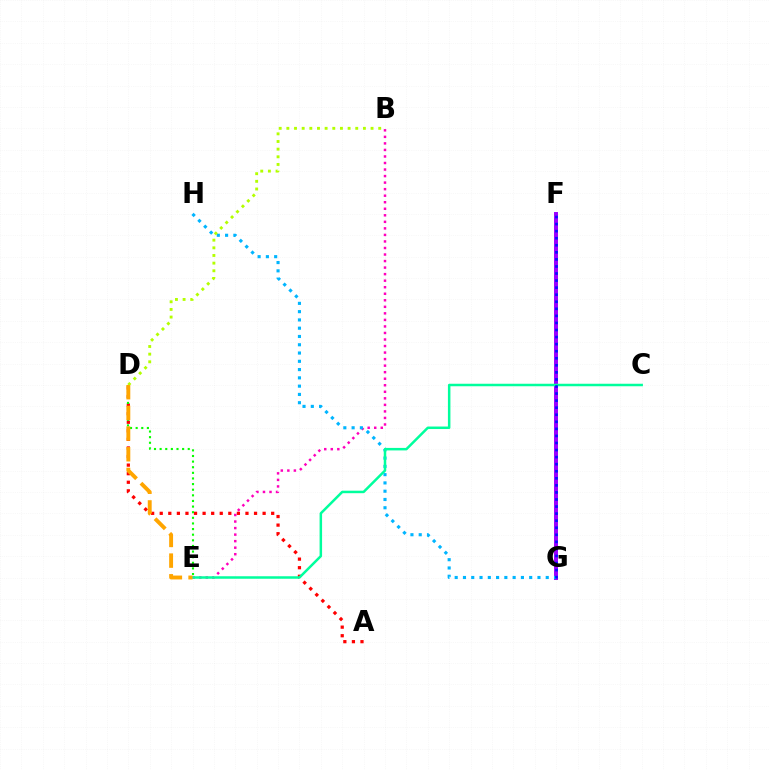{('B', 'E'): [{'color': '#ff00bd', 'line_style': 'dotted', 'thickness': 1.78}], ('A', 'D'): [{'color': '#ff0000', 'line_style': 'dotted', 'thickness': 2.33}], ('F', 'G'): [{'color': '#9b00ff', 'line_style': 'solid', 'thickness': 2.85}, {'color': '#0010ff', 'line_style': 'dotted', 'thickness': 1.92}], ('G', 'H'): [{'color': '#00b5ff', 'line_style': 'dotted', 'thickness': 2.25}], ('C', 'E'): [{'color': '#00ff9d', 'line_style': 'solid', 'thickness': 1.8}], ('B', 'D'): [{'color': '#b3ff00', 'line_style': 'dotted', 'thickness': 2.08}], ('D', 'E'): [{'color': '#08ff00', 'line_style': 'dotted', 'thickness': 1.53}, {'color': '#ffa500', 'line_style': 'dashed', 'thickness': 2.81}]}